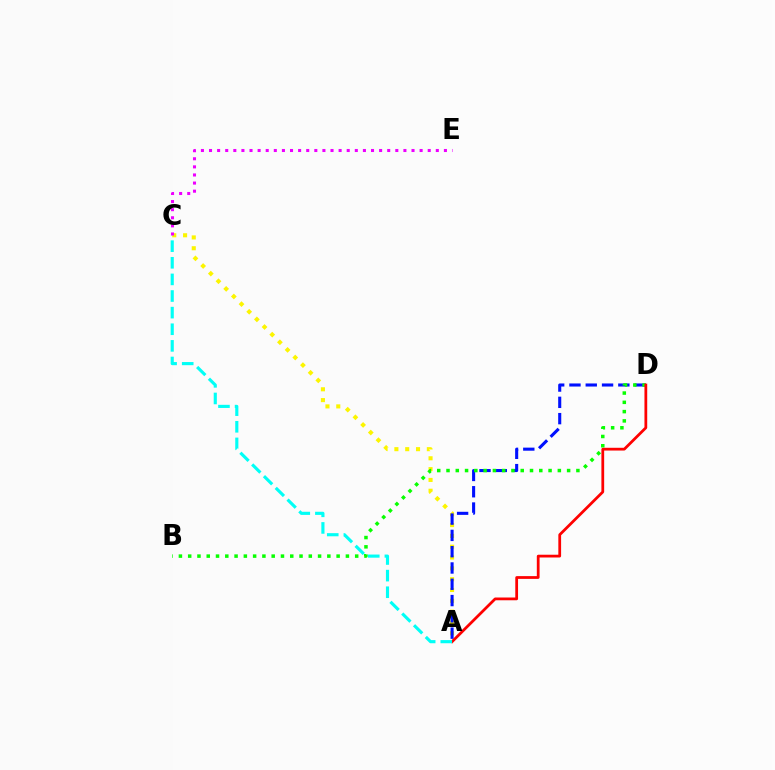{('A', 'C'): [{'color': '#fcf500', 'line_style': 'dotted', 'thickness': 2.94}, {'color': '#00fff6', 'line_style': 'dashed', 'thickness': 2.26}], ('A', 'D'): [{'color': '#0010ff', 'line_style': 'dashed', 'thickness': 2.21}, {'color': '#ff0000', 'line_style': 'solid', 'thickness': 1.99}], ('C', 'E'): [{'color': '#ee00ff', 'line_style': 'dotted', 'thickness': 2.2}], ('B', 'D'): [{'color': '#08ff00', 'line_style': 'dotted', 'thickness': 2.52}]}